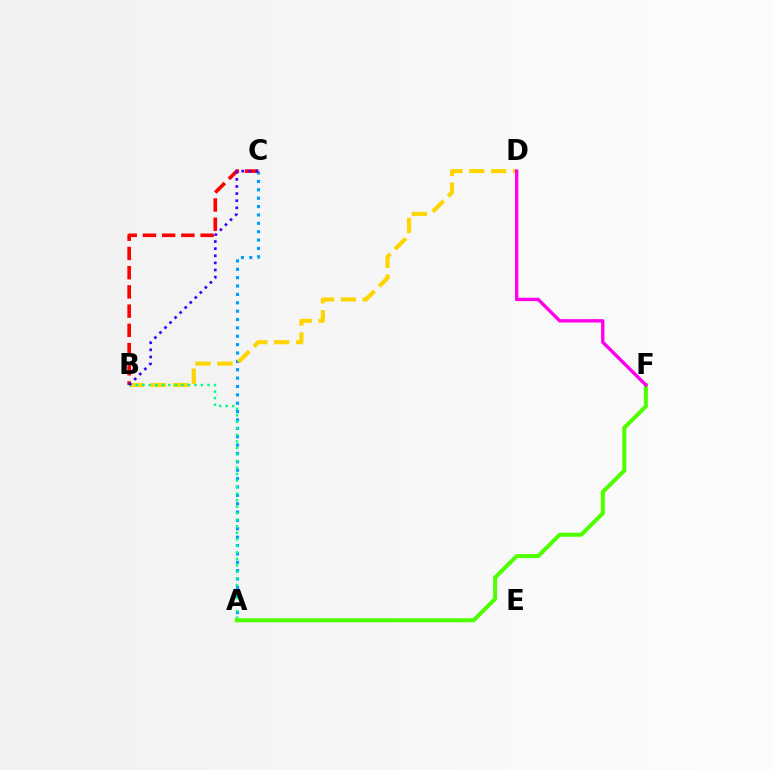{('A', 'C'): [{'color': '#009eff', 'line_style': 'dotted', 'thickness': 2.27}], ('B', 'D'): [{'color': '#ffd500', 'line_style': 'dashed', 'thickness': 2.97}], ('A', 'B'): [{'color': '#00ff86', 'line_style': 'dotted', 'thickness': 1.77}], ('B', 'C'): [{'color': '#ff0000', 'line_style': 'dashed', 'thickness': 2.61}, {'color': '#3700ff', 'line_style': 'dotted', 'thickness': 1.93}], ('A', 'F'): [{'color': '#4fff00', 'line_style': 'solid', 'thickness': 2.91}], ('D', 'F'): [{'color': '#ff00ed', 'line_style': 'solid', 'thickness': 2.42}]}